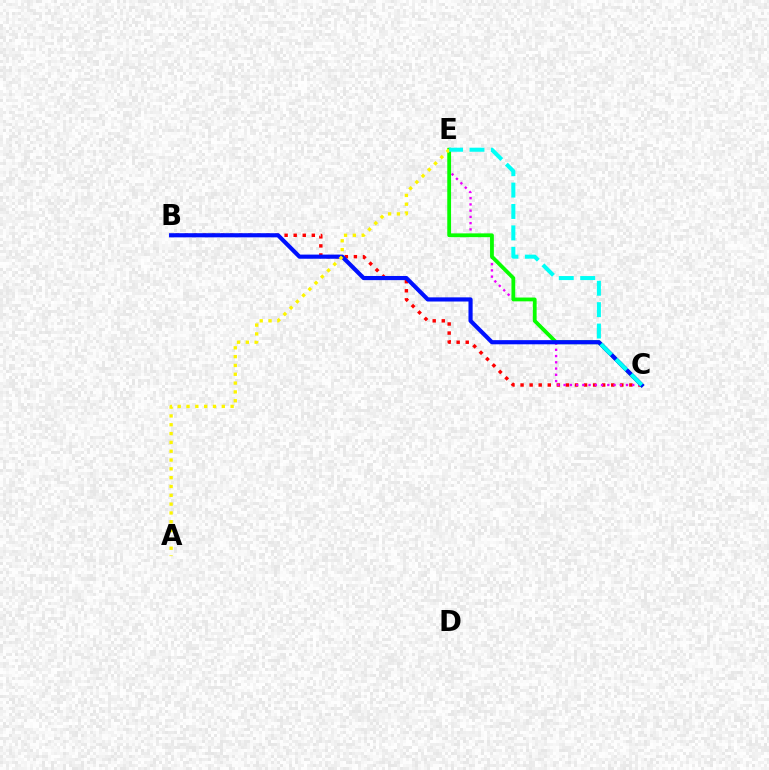{('B', 'C'): [{'color': '#ff0000', 'line_style': 'dotted', 'thickness': 2.46}, {'color': '#0010ff', 'line_style': 'solid', 'thickness': 2.99}], ('C', 'E'): [{'color': '#ee00ff', 'line_style': 'dotted', 'thickness': 1.7}, {'color': '#08ff00', 'line_style': 'solid', 'thickness': 2.74}, {'color': '#00fff6', 'line_style': 'dashed', 'thickness': 2.91}], ('A', 'E'): [{'color': '#fcf500', 'line_style': 'dotted', 'thickness': 2.4}]}